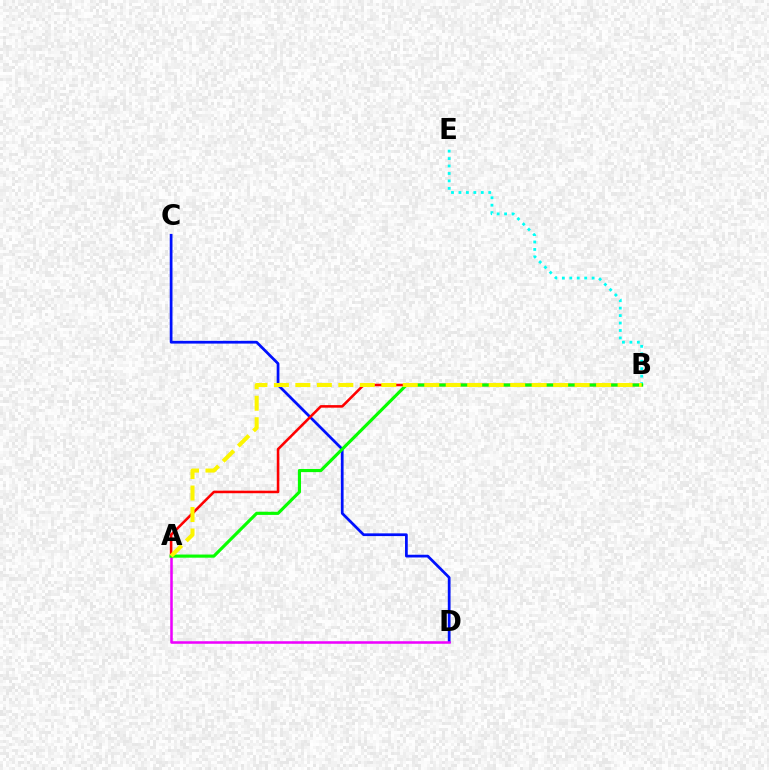{('C', 'D'): [{'color': '#0010ff', 'line_style': 'solid', 'thickness': 1.97}], ('A', 'B'): [{'color': '#ff0000', 'line_style': 'solid', 'thickness': 1.85}, {'color': '#08ff00', 'line_style': 'solid', 'thickness': 2.26}, {'color': '#fcf500', 'line_style': 'dashed', 'thickness': 2.92}], ('A', 'D'): [{'color': '#ee00ff', 'line_style': 'solid', 'thickness': 1.83}], ('B', 'E'): [{'color': '#00fff6', 'line_style': 'dotted', 'thickness': 2.02}]}